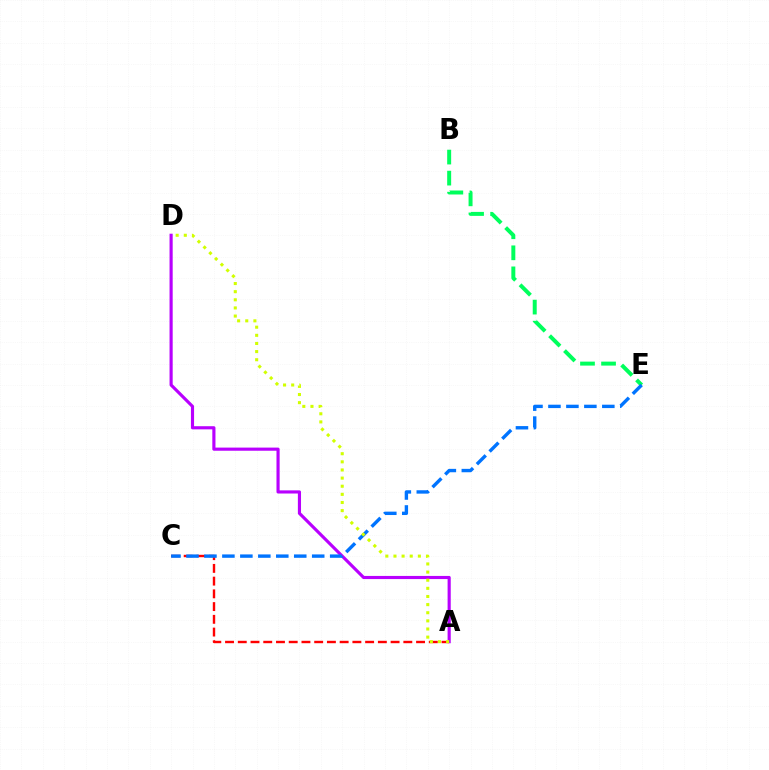{('A', 'C'): [{'color': '#ff0000', 'line_style': 'dashed', 'thickness': 1.73}], ('A', 'D'): [{'color': '#b900ff', 'line_style': 'solid', 'thickness': 2.26}, {'color': '#d1ff00', 'line_style': 'dotted', 'thickness': 2.21}], ('B', 'E'): [{'color': '#00ff5c', 'line_style': 'dashed', 'thickness': 2.86}], ('C', 'E'): [{'color': '#0074ff', 'line_style': 'dashed', 'thickness': 2.44}]}